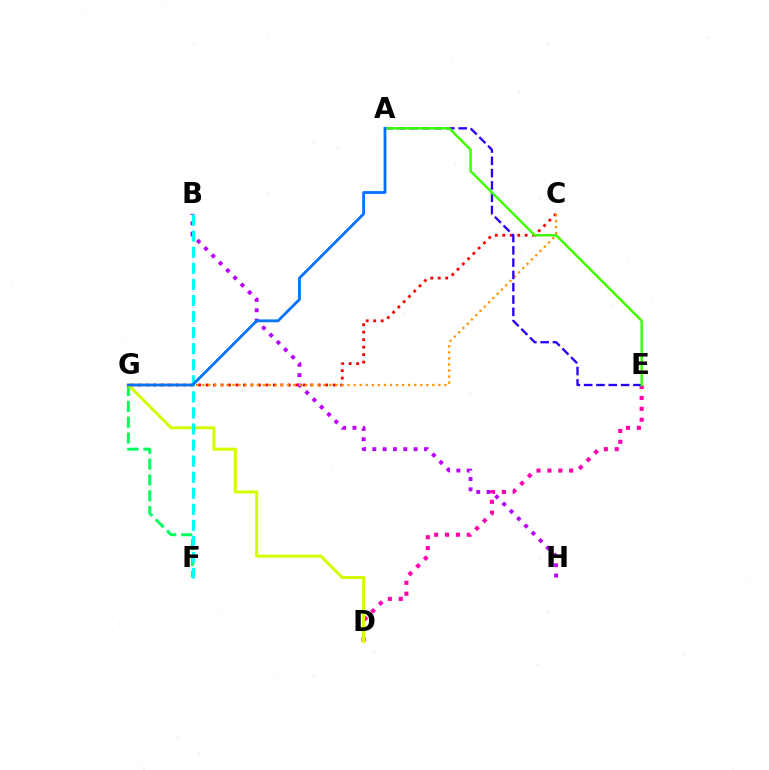{('F', 'G'): [{'color': '#00ff5c', 'line_style': 'dashed', 'thickness': 2.15}], ('B', 'H'): [{'color': '#b900ff', 'line_style': 'dotted', 'thickness': 2.8}], ('C', 'G'): [{'color': '#ff0000', 'line_style': 'dotted', 'thickness': 2.03}, {'color': '#ff9400', 'line_style': 'dotted', 'thickness': 1.65}], ('D', 'E'): [{'color': '#ff00ac', 'line_style': 'dotted', 'thickness': 2.96}], ('D', 'G'): [{'color': '#d1ff00', 'line_style': 'solid', 'thickness': 2.2}], ('A', 'E'): [{'color': '#2500ff', 'line_style': 'dashed', 'thickness': 1.67}, {'color': '#3dff00', 'line_style': 'solid', 'thickness': 1.77}], ('B', 'F'): [{'color': '#00fff6', 'line_style': 'dashed', 'thickness': 2.18}], ('A', 'G'): [{'color': '#0074ff', 'line_style': 'solid', 'thickness': 2.02}]}